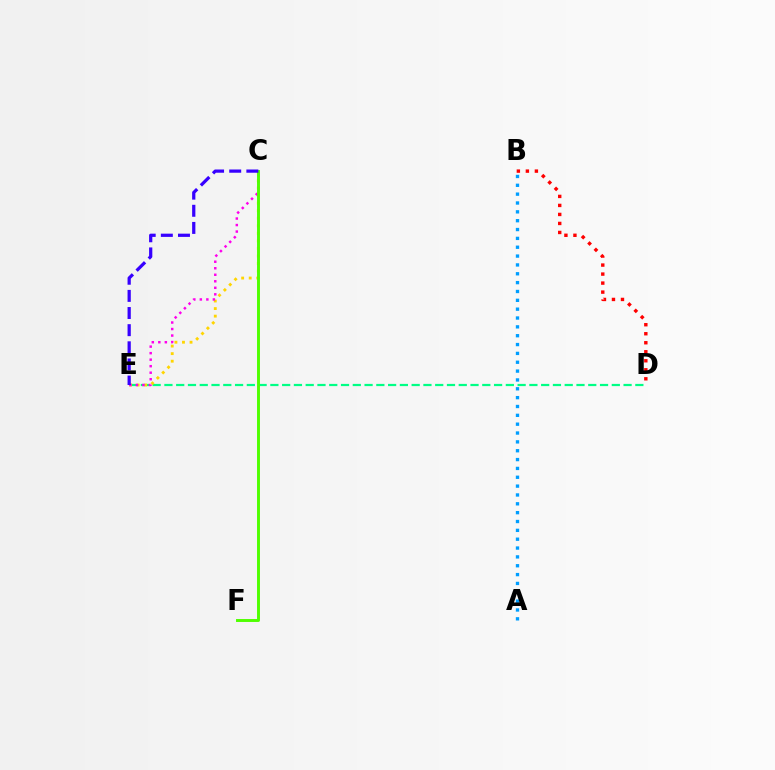{('D', 'E'): [{'color': '#00ff86', 'line_style': 'dashed', 'thickness': 1.6}], ('B', 'D'): [{'color': '#ff0000', 'line_style': 'dotted', 'thickness': 2.45}], ('C', 'E'): [{'color': '#ffd500', 'line_style': 'dotted', 'thickness': 2.05}, {'color': '#ff00ed', 'line_style': 'dotted', 'thickness': 1.77}, {'color': '#3700ff', 'line_style': 'dashed', 'thickness': 2.33}], ('A', 'B'): [{'color': '#009eff', 'line_style': 'dotted', 'thickness': 2.4}], ('C', 'F'): [{'color': '#4fff00', 'line_style': 'solid', 'thickness': 2.11}]}